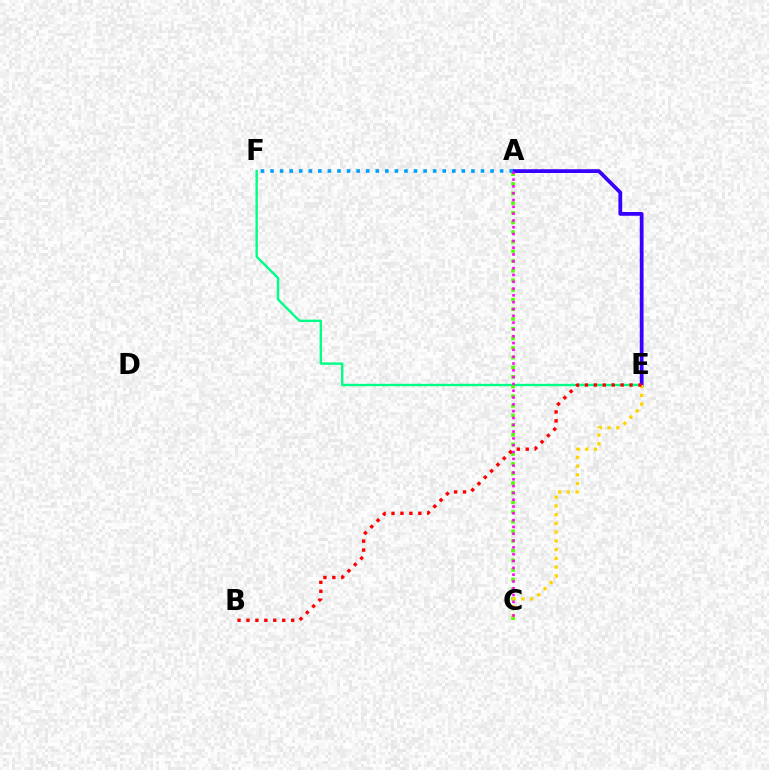{('E', 'F'): [{'color': '#00ff86', 'line_style': 'solid', 'thickness': 1.73}], ('A', 'C'): [{'color': '#4fff00', 'line_style': 'dotted', 'thickness': 2.62}, {'color': '#ff00ed', 'line_style': 'dotted', 'thickness': 1.85}], ('A', 'E'): [{'color': '#3700ff', 'line_style': 'solid', 'thickness': 2.71}], ('A', 'F'): [{'color': '#009eff', 'line_style': 'dotted', 'thickness': 2.6}], ('C', 'E'): [{'color': '#ffd500', 'line_style': 'dotted', 'thickness': 2.37}], ('B', 'E'): [{'color': '#ff0000', 'line_style': 'dotted', 'thickness': 2.43}]}